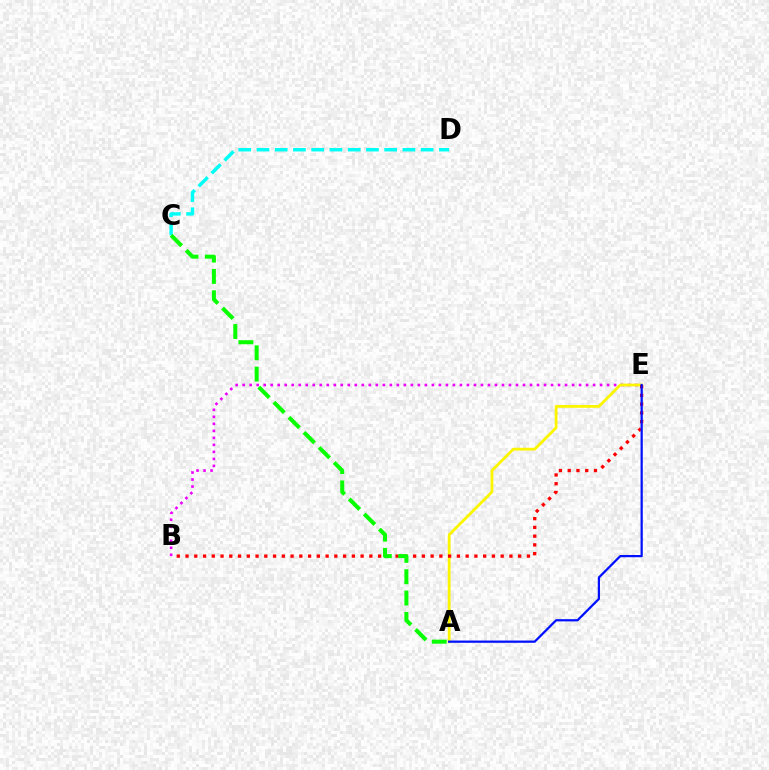{('B', 'E'): [{'color': '#ee00ff', 'line_style': 'dotted', 'thickness': 1.9}, {'color': '#ff0000', 'line_style': 'dotted', 'thickness': 2.38}], ('A', 'E'): [{'color': '#fcf500', 'line_style': 'solid', 'thickness': 2.01}, {'color': '#0010ff', 'line_style': 'solid', 'thickness': 1.61}], ('C', 'D'): [{'color': '#00fff6', 'line_style': 'dashed', 'thickness': 2.48}], ('A', 'C'): [{'color': '#08ff00', 'line_style': 'dashed', 'thickness': 2.9}]}